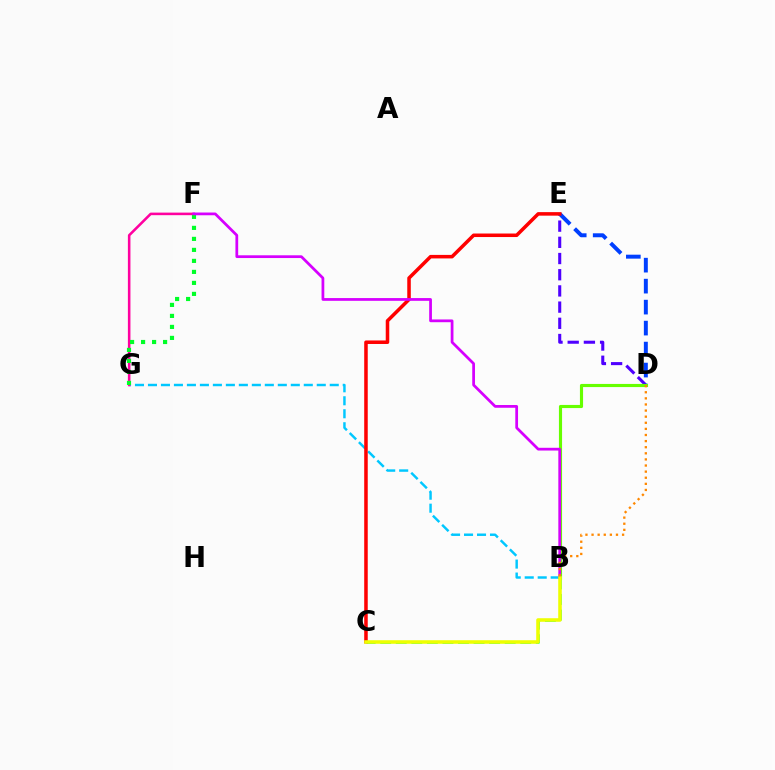{('B', 'C'): [{'color': '#00ffaf', 'line_style': 'dashed', 'thickness': 2.11}, {'color': '#eeff00', 'line_style': 'solid', 'thickness': 2.56}], ('B', 'G'): [{'color': '#00c7ff', 'line_style': 'dashed', 'thickness': 1.76}], ('D', 'E'): [{'color': '#4f00ff', 'line_style': 'dashed', 'thickness': 2.2}, {'color': '#003fff', 'line_style': 'dashed', 'thickness': 2.85}], ('F', 'G'): [{'color': '#ff00a0', 'line_style': 'solid', 'thickness': 1.84}, {'color': '#00ff27', 'line_style': 'dotted', 'thickness': 2.99}], ('C', 'E'): [{'color': '#ff0000', 'line_style': 'solid', 'thickness': 2.54}], ('B', 'D'): [{'color': '#66ff00', 'line_style': 'solid', 'thickness': 2.26}, {'color': '#ff8800', 'line_style': 'dotted', 'thickness': 1.66}], ('B', 'F'): [{'color': '#d600ff', 'line_style': 'solid', 'thickness': 1.98}]}